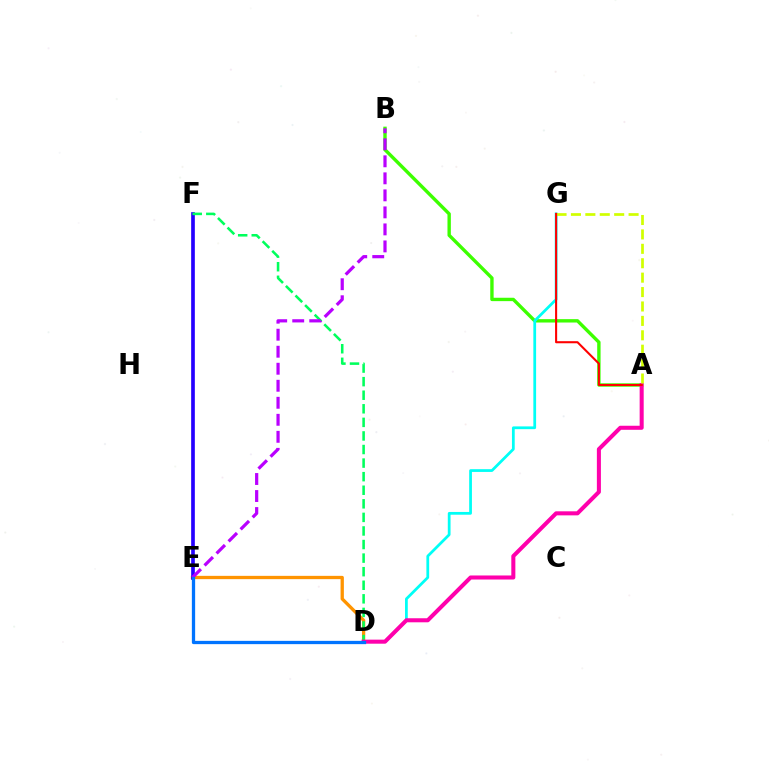{('D', 'E'): [{'color': '#ff9400', 'line_style': 'solid', 'thickness': 2.37}, {'color': '#0074ff', 'line_style': 'solid', 'thickness': 2.36}], ('E', 'F'): [{'color': '#2500ff', 'line_style': 'solid', 'thickness': 2.64}], ('D', 'F'): [{'color': '#00ff5c', 'line_style': 'dashed', 'thickness': 1.84}], ('A', 'B'): [{'color': '#3dff00', 'line_style': 'solid', 'thickness': 2.43}], ('D', 'G'): [{'color': '#00fff6', 'line_style': 'solid', 'thickness': 1.99}], ('A', 'D'): [{'color': '#ff00ac', 'line_style': 'solid', 'thickness': 2.91}], ('B', 'E'): [{'color': '#b900ff', 'line_style': 'dashed', 'thickness': 2.31}], ('A', 'G'): [{'color': '#d1ff00', 'line_style': 'dashed', 'thickness': 1.96}, {'color': '#ff0000', 'line_style': 'solid', 'thickness': 1.5}]}